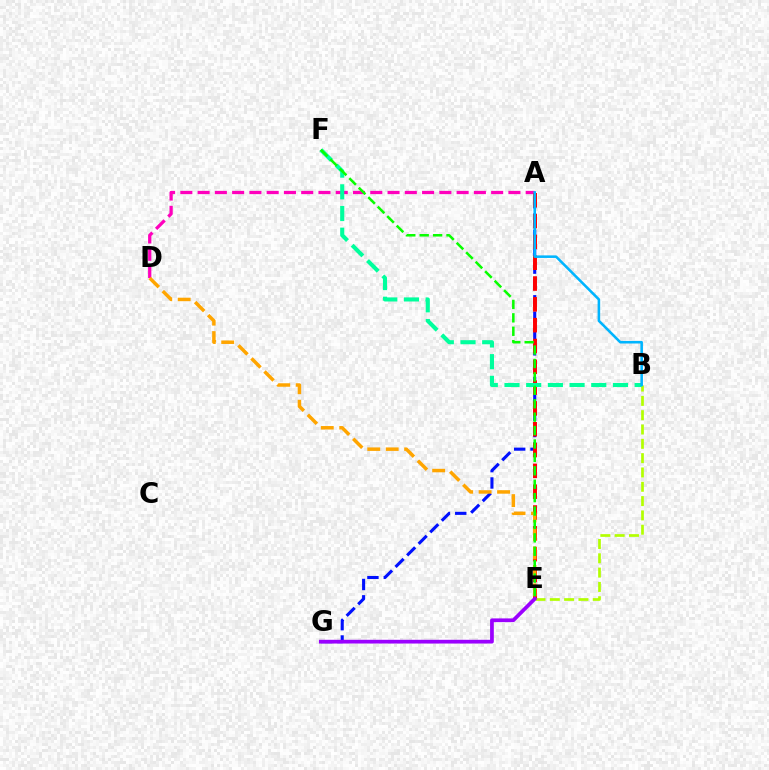{('A', 'D'): [{'color': '#ff00bd', 'line_style': 'dashed', 'thickness': 2.35}], ('A', 'G'): [{'color': '#0010ff', 'line_style': 'dashed', 'thickness': 2.22}], ('A', 'E'): [{'color': '#ff0000', 'line_style': 'dashed', 'thickness': 2.83}], ('B', 'E'): [{'color': '#b3ff00', 'line_style': 'dashed', 'thickness': 1.94}], ('D', 'E'): [{'color': '#ffa500', 'line_style': 'dashed', 'thickness': 2.51}], ('E', 'G'): [{'color': '#9b00ff', 'line_style': 'solid', 'thickness': 2.69}], ('B', 'F'): [{'color': '#00ff9d', 'line_style': 'dashed', 'thickness': 2.95}], ('E', 'F'): [{'color': '#08ff00', 'line_style': 'dashed', 'thickness': 1.82}], ('A', 'B'): [{'color': '#00b5ff', 'line_style': 'solid', 'thickness': 1.85}]}